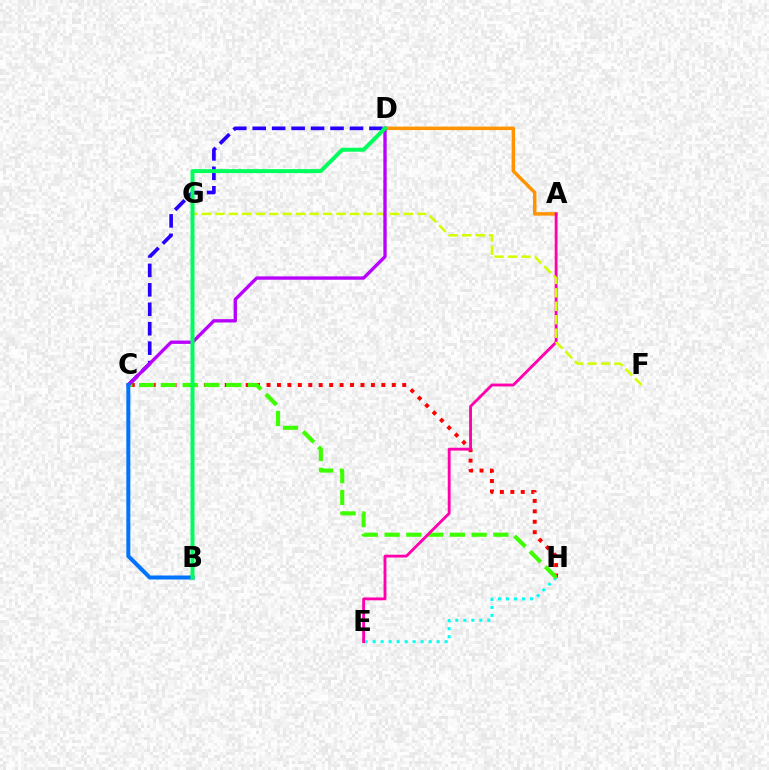{('A', 'D'): [{'color': '#ff9400', 'line_style': 'solid', 'thickness': 2.49}], ('E', 'H'): [{'color': '#00fff6', 'line_style': 'dotted', 'thickness': 2.17}], ('C', 'H'): [{'color': '#ff0000', 'line_style': 'dotted', 'thickness': 2.84}, {'color': '#3dff00', 'line_style': 'dashed', 'thickness': 2.96}], ('C', 'D'): [{'color': '#2500ff', 'line_style': 'dashed', 'thickness': 2.64}, {'color': '#b900ff', 'line_style': 'solid', 'thickness': 2.41}], ('A', 'E'): [{'color': '#ff00ac', 'line_style': 'solid', 'thickness': 2.05}], ('F', 'G'): [{'color': '#d1ff00', 'line_style': 'dashed', 'thickness': 1.83}], ('B', 'C'): [{'color': '#0074ff', 'line_style': 'solid', 'thickness': 2.88}], ('B', 'D'): [{'color': '#00ff5c', 'line_style': 'solid', 'thickness': 2.88}]}